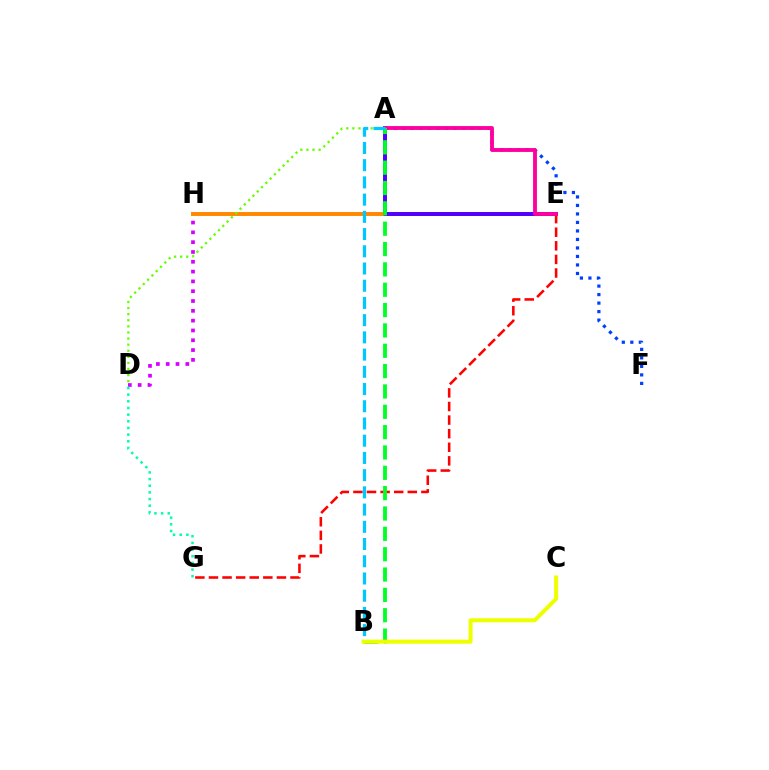{('D', 'H'): [{'color': '#d600ff', 'line_style': 'dotted', 'thickness': 2.67}], ('E', 'H'): [{'color': '#ff8800', 'line_style': 'solid', 'thickness': 2.84}], ('A', 'F'): [{'color': '#003fff', 'line_style': 'dotted', 'thickness': 2.31}], ('A', 'E'): [{'color': '#4f00ff', 'line_style': 'solid', 'thickness': 2.84}, {'color': '#ff00a0', 'line_style': 'solid', 'thickness': 2.77}], ('D', 'G'): [{'color': '#00ffaf', 'line_style': 'dotted', 'thickness': 1.81}], ('A', 'D'): [{'color': '#66ff00', 'line_style': 'dotted', 'thickness': 1.66}], ('E', 'G'): [{'color': '#ff0000', 'line_style': 'dashed', 'thickness': 1.85}], ('A', 'B'): [{'color': '#00ff27', 'line_style': 'dashed', 'thickness': 2.76}, {'color': '#00c7ff', 'line_style': 'dashed', 'thickness': 2.34}], ('B', 'C'): [{'color': '#eeff00', 'line_style': 'solid', 'thickness': 2.91}]}